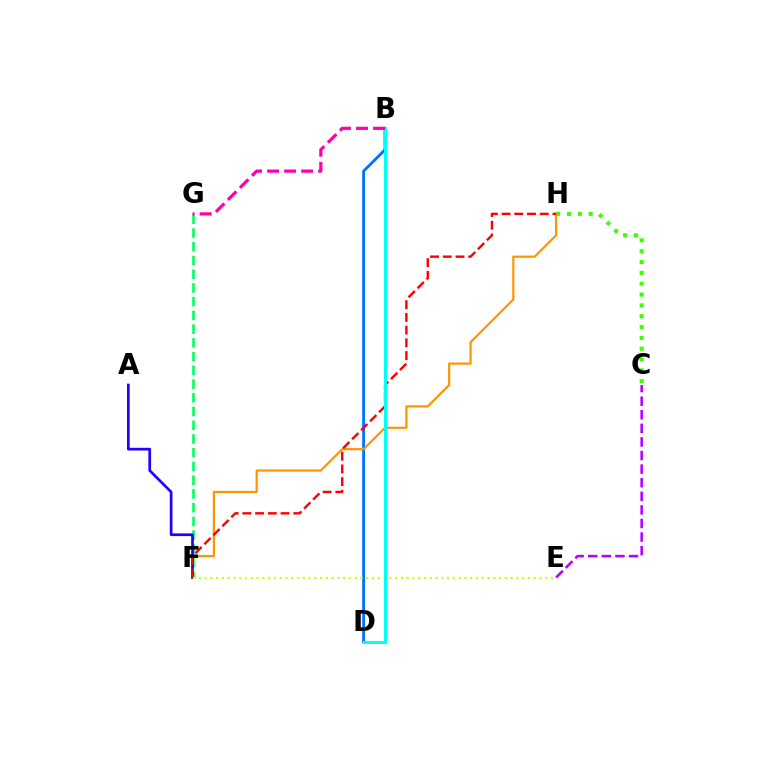{('C', 'E'): [{'color': '#b900ff', 'line_style': 'dashed', 'thickness': 1.85}], ('C', 'H'): [{'color': '#3dff00', 'line_style': 'dotted', 'thickness': 2.94}], ('B', 'D'): [{'color': '#0074ff', 'line_style': 'solid', 'thickness': 2.07}, {'color': '#00fff6', 'line_style': 'solid', 'thickness': 2.17}], ('F', 'G'): [{'color': '#00ff5c', 'line_style': 'dashed', 'thickness': 1.87}], ('F', 'H'): [{'color': '#ff9400', 'line_style': 'solid', 'thickness': 1.58}, {'color': '#ff0000', 'line_style': 'dashed', 'thickness': 1.73}], ('A', 'F'): [{'color': '#2500ff', 'line_style': 'solid', 'thickness': 1.95}], ('E', 'F'): [{'color': '#d1ff00', 'line_style': 'dotted', 'thickness': 1.57}], ('B', 'G'): [{'color': '#ff00ac', 'line_style': 'dashed', 'thickness': 2.31}]}